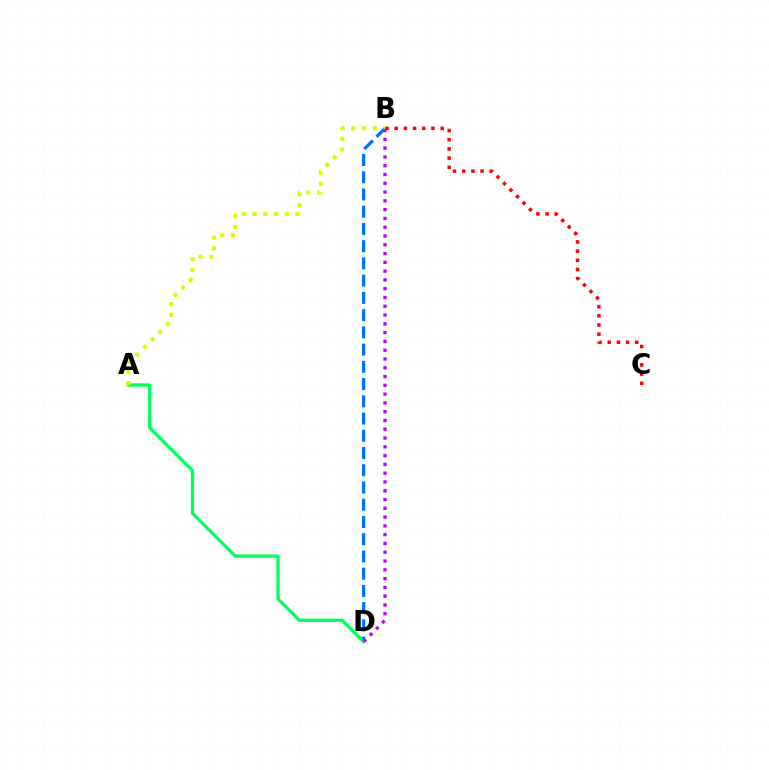{('B', 'D'): [{'color': '#0074ff', 'line_style': 'dashed', 'thickness': 2.34}, {'color': '#b900ff', 'line_style': 'dotted', 'thickness': 2.39}], ('A', 'D'): [{'color': '#00ff5c', 'line_style': 'solid', 'thickness': 2.35}], ('A', 'B'): [{'color': '#d1ff00', 'line_style': 'dotted', 'thickness': 2.92}], ('B', 'C'): [{'color': '#ff0000', 'line_style': 'dotted', 'thickness': 2.5}]}